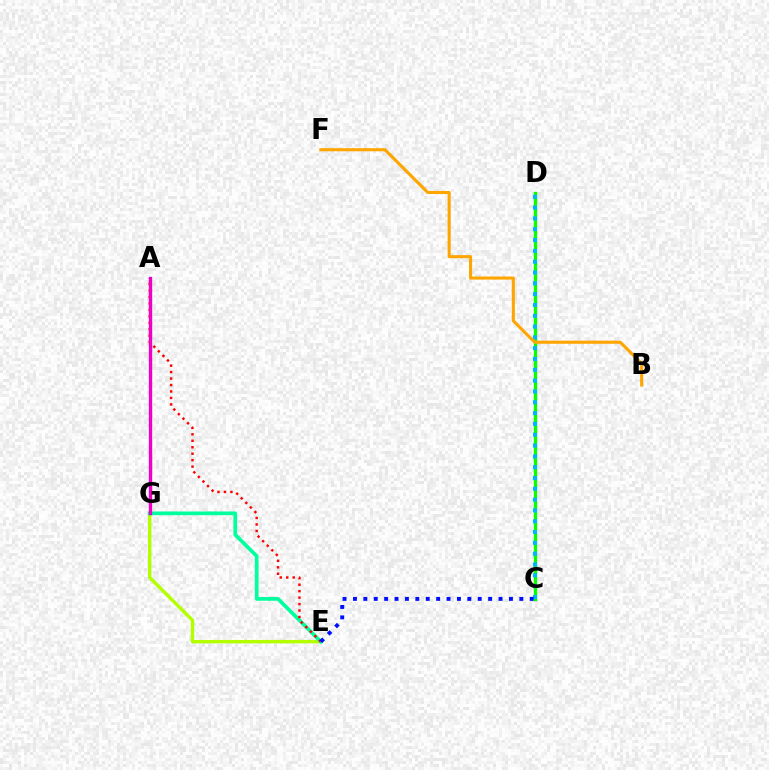{('E', 'G'): [{'color': '#b3ff00', 'line_style': 'solid', 'thickness': 2.46}, {'color': '#00ff9d', 'line_style': 'solid', 'thickness': 2.67}], ('A', 'G'): [{'color': '#9b00ff', 'line_style': 'solid', 'thickness': 2.4}, {'color': '#ff00bd', 'line_style': 'solid', 'thickness': 1.89}], ('C', 'D'): [{'color': '#08ff00', 'line_style': 'solid', 'thickness': 2.4}, {'color': '#00b5ff', 'line_style': 'dotted', 'thickness': 2.94}], ('A', 'E'): [{'color': '#ff0000', 'line_style': 'dotted', 'thickness': 1.76}], ('B', 'F'): [{'color': '#ffa500', 'line_style': 'solid', 'thickness': 2.22}], ('C', 'E'): [{'color': '#0010ff', 'line_style': 'dotted', 'thickness': 2.83}]}